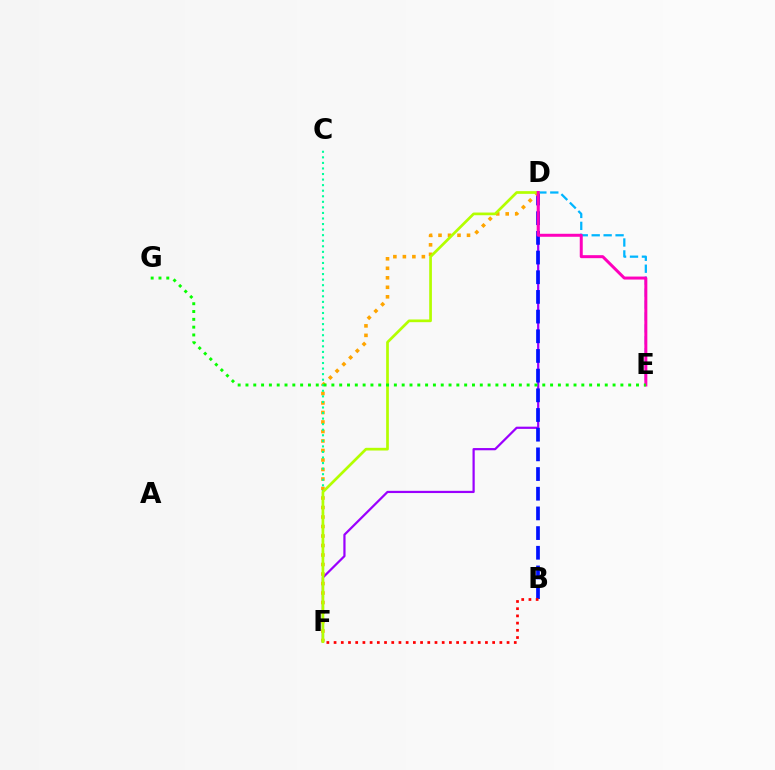{('D', 'F'): [{'color': '#9b00ff', 'line_style': 'solid', 'thickness': 1.6}, {'color': '#ffa500', 'line_style': 'dotted', 'thickness': 2.58}, {'color': '#b3ff00', 'line_style': 'solid', 'thickness': 1.95}], ('B', 'D'): [{'color': '#0010ff', 'line_style': 'dashed', 'thickness': 2.67}], ('D', 'E'): [{'color': '#00b5ff', 'line_style': 'dashed', 'thickness': 1.62}, {'color': '#ff00bd', 'line_style': 'solid', 'thickness': 2.16}], ('C', 'F'): [{'color': '#00ff9d', 'line_style': 'dotted', 'thickness': 1.51}], ('E', 'G'): [{'color': '#08ff00', 'line_style': 'dotted', 'thickness': 2.12}], ('B', 'F'): [{'color': '#ff0000', 'line_style': 'dotted', 'thickness': 1.96}]}